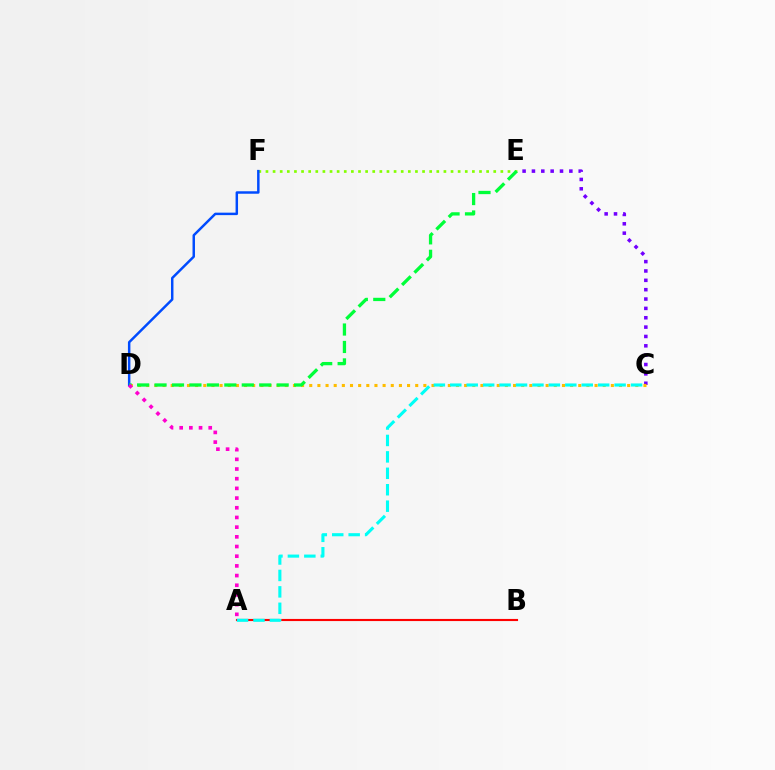{('E', 'F'): [{'color': '#84ff00', 'line_style': 'dotted', 'thickness': 1.93}], ('A', 'B'): [{'color': '#ff0000', 'line_style': 'solid', 'thickness': 1.53}], ('C', 'E'): [{'color': '#7200ff', 'line_style': 'dotted', 'thickness': 2.54}], ('C', 'D'): [{'color': '#ffbd00', 'line_style': 'dotted', 'thickness': 2.21}], ('D', 'F'): [{'color': '#004bff', 'line_style': 'solid', 'thickness': 1.78}], ('D', 'E'): [{'color': '#00ff39', 'line_style': 'dashed', 'thickness': 2.37}], ('A', 'D'): [{'color': '#ff00cf', 'line_style': 'dotted', 'thickness': 2.63}], ('A', 'C'): [{'color': '#00fff6', 'line_style': 'dashed', 'thickness': 2.23}]}